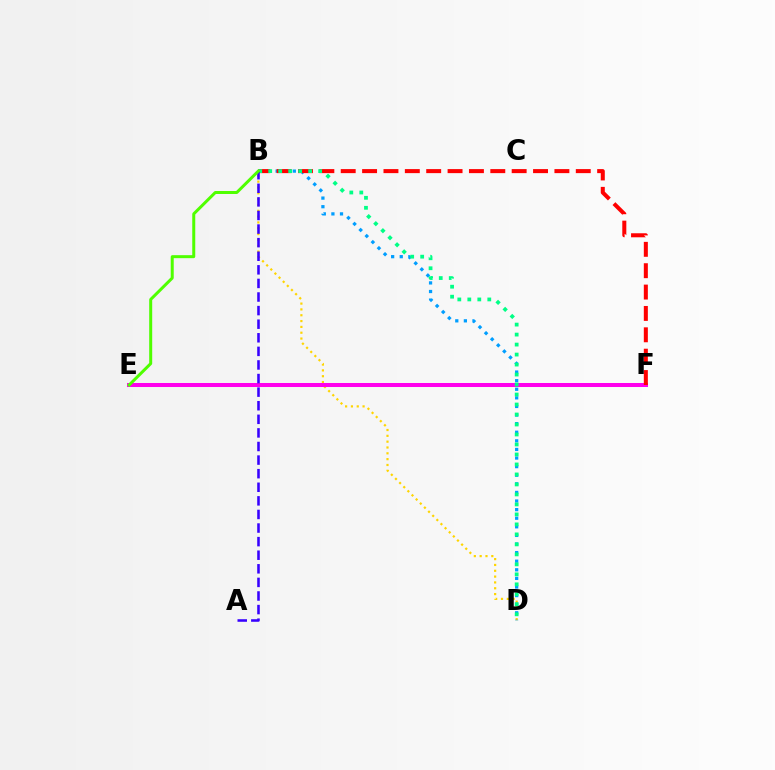{('B', 'D'): [{'color': '#ffd500', 'line_style': 'dotted', 'thickness': 1.58}, {'color': '#009eff', 'line_style': 'dotted', 'thickness': 2.34}, {'color': '#00ff86', 'line_style': 'dotted', 'thickness': 2.71}], ('E', 'F'): [{'color': '#ff00ed', 'line_style': 'solid', 'thickness': 2.89}], ('B', 'F'): [{'color': '#ff0000', 'line_style': 'dashed', 'thickness': 2.9}], ('A', 'B'): [{'color': '#3700ff', 'line_style': 'dashed', 'thickness': 1.85}], ('B', 'E'): [{'color': '#4fff00', 'line_style': 'solid', 'thickness': 2.16}]}